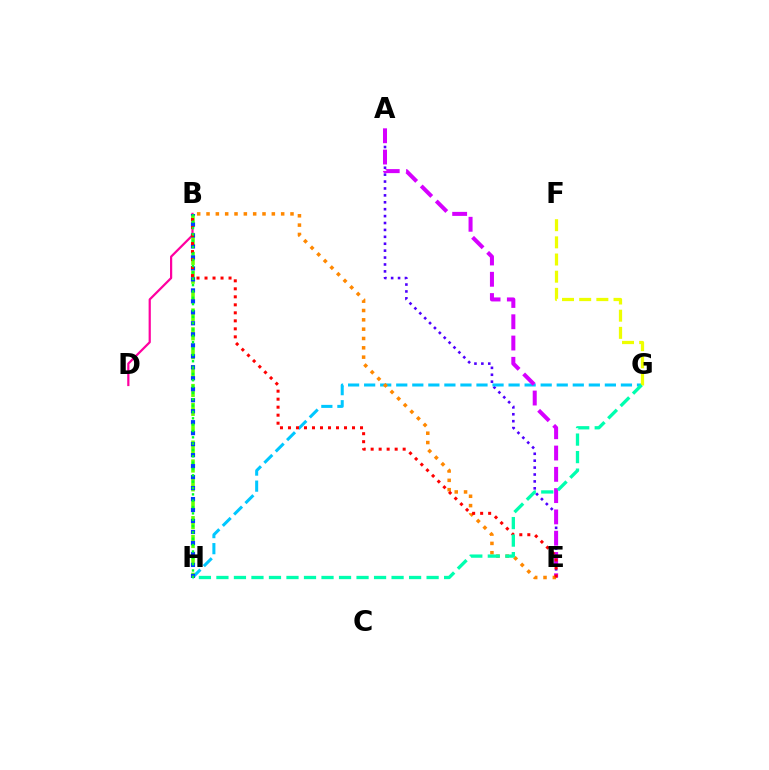{('A', 'E'): [{'color': '#4f00ff', 'line_style': 'dotted', 'thickness': 1.88}, {'color': '#d600ff', 'line_style': 'dashed', 'thickness': 2.89}], ('G', 'H'): [{'color': '#00c7ff', 'line_style': 'dashed', 'thickness': 2.18}, {'color': '#00ffaf', 'line_style': 'dashed', 'thickness': 2.38}], ('B', 'D'): [{'color': '#ff00a0', 'line_style': 'solid', 'thickness': 1.6}], ('B', 'H'): [{'color': '#66ff00', 'line_style': 'dashed', 'thickness': 2.56}, {'color': '#003fff', 'line_style': 'dotted', 'thickness': 2.98}, {'color': '#00ff27', 'line_style': 'dotted', 'thickness': 1.72}], ('B', 'E'): [{'color': '#ff8800', 'line_style': 'dotted', 'thickness': 2.54}, {'color': '#ff0000', 'line_style': 'dotted', 'thickness': 2.17}], ('F', 'G'): [{'color': '#eeff00', 'line_style': 'dashed', 'thickness': 2.33}]}